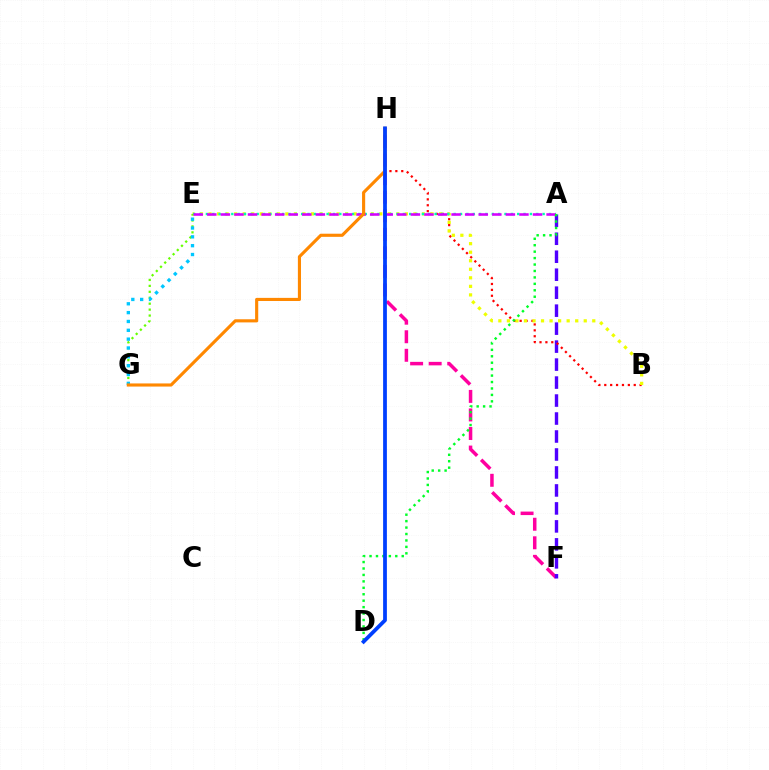{('F', 'H'): [{'color': '#ff00a0', 'line_style': 'dashed', 'thickness': 2.52}], ('A', 'F'): [{'color': '#4f00ff', 'line_style': 'dashed', 'thickness': 2.44}], ('B', 'H'): [{'color': '#ff0000', 'line_style': 'dotted', 'thickness': 1.6}], ('B', 'E'): [{'color': '#eeff00', 'line_style': 'dotted', 'thickness': 2.32}], ('A', 'E'): [{'color': '#00ffaf', 'line_style': 'dotted', 'thickness': 1.73}, {'color': '#d600ff', 'line_style': 'dashed', 'thickness': 1.84}], ('E', 'G'): [{'color': '#66ff00', 'line_style': 'dotted', 'thickness': 1.61}, {'color': '#00c7ff', 'line_style': 'dotted', 'thickness': 2.4}], ('G', 'H'): [{'color': '#ff8800', 'line_style': 'solid', 'thickness': 2.25}], ('A', 'D'): [{'color': '#00ff27', 'line_style': 'dotted', 'thickness': 1.75}], ('D', 'H'): [{'color': '#003fff', 'line_style': 'solid', 'thickness': 2.71}]}